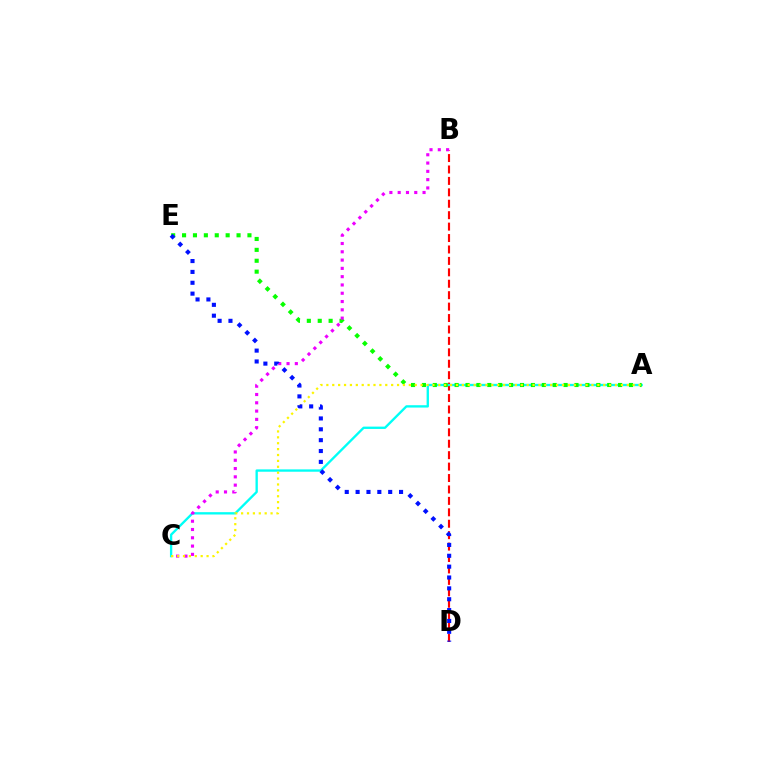{('B', 'D'): [{'color': '#ff0000', 'line_style': 'dashed', 'thickness': 1.55}], ('A', 'C'): [{'color': '#00fff6', 'line_style': 'solid', 'thickness': 1.69}, {'color': '#fcf500', 'line_style': 'dotted', 'thickness': 1.6}], ('A', 'E'): [{'color': '#08ff00', 'line_style': 'dotted', 'thickness': 2.96}], ('B', 'C'): [{'color': '#ee00ff', 'line_style': 'dotted', 'thickness': 2.25}], ('D', 'E'): [{'color': '#0010ff', 'line_style': 'dotted', 'thickness': 2.95}]}